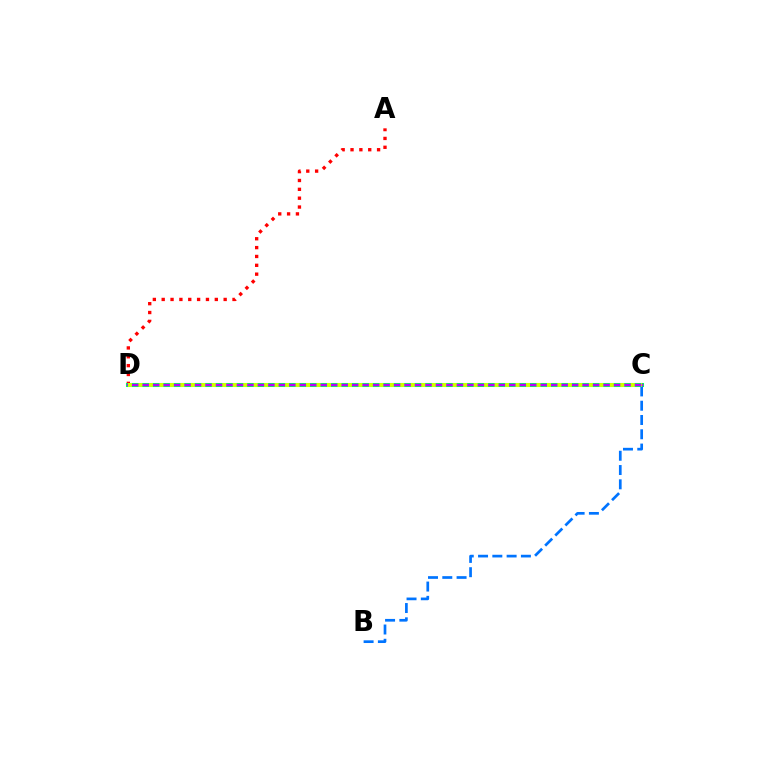{('A', 'D'): [{'color': '#ff0000', 'line_style': 'dotted', 'thickness': 2.41}], ('C', 'D'): [{'color': '#00ff5c', 'line_style': 'solid', 'thickness': 2.92}, {'color': '#b900ff', 'line_style': 'solid', 'thickness': 1.71}, {'color': '#d1ff00', 'line_style': 'dotted', 'thickness': 2.85}], ('B', 'C'): [{'color': '#0074ff', 'line_style': 'dashed', 'thickness': 1.94}]}